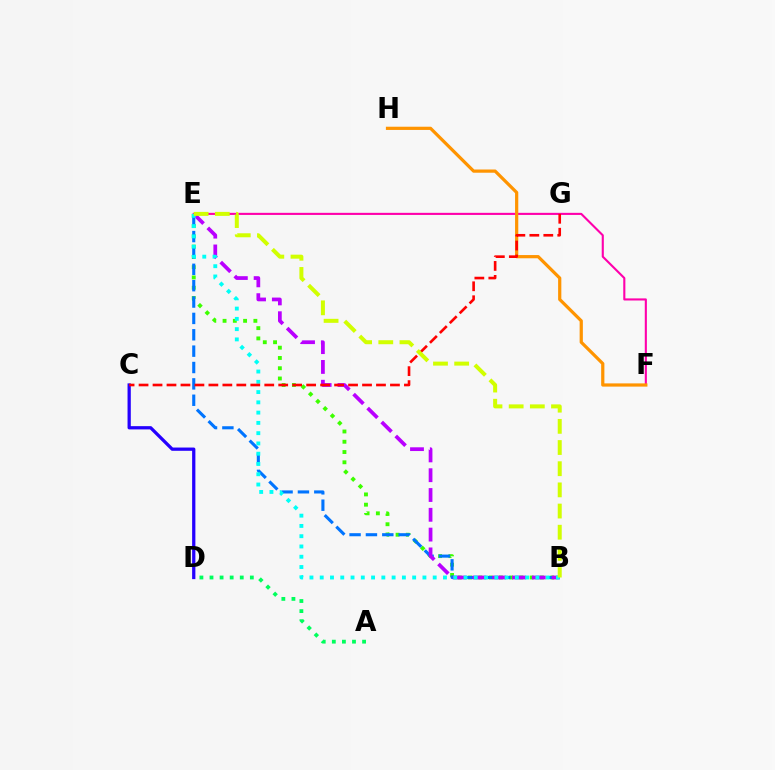{('B', 'E'): [{'color': '#3dff00', 'line_style': 'dotted', 'thickness': 2.79}, {'color': '#0074ff', 'line_style': 'dashed', 'thickness': 2.22}, {'color': '#b900ff', 'line_style': 'dashed', 'thickness': 2.69}, {'color': '#00fff6', 'line_style': 'dotted', 'thickness': 2.79}, {'color': '#d1ff00', 'line_style': 'dashed', 'thickness': 2.88}], ('C', 'D'): [{'color': '#2500ff', 'line_style': 'solid', 'thickness': 2.35}], ('E', 'F'): [{'color': '#ff00ac', 'line_style': 'solid', 'thickness': 1.52}], ('F', 'H'): [{'color': '#ff9400', 'line_style': 'solid', 'thickness': 2.32}], ('A', 'D'): [{'color': '#00ff5c', 'line_style': 'dotted', 'thickness': 2.74}], ('C', 'G'): [{'color': '#ff0000', 'line_style': 'dashed', 'thickness': 1.9}]}